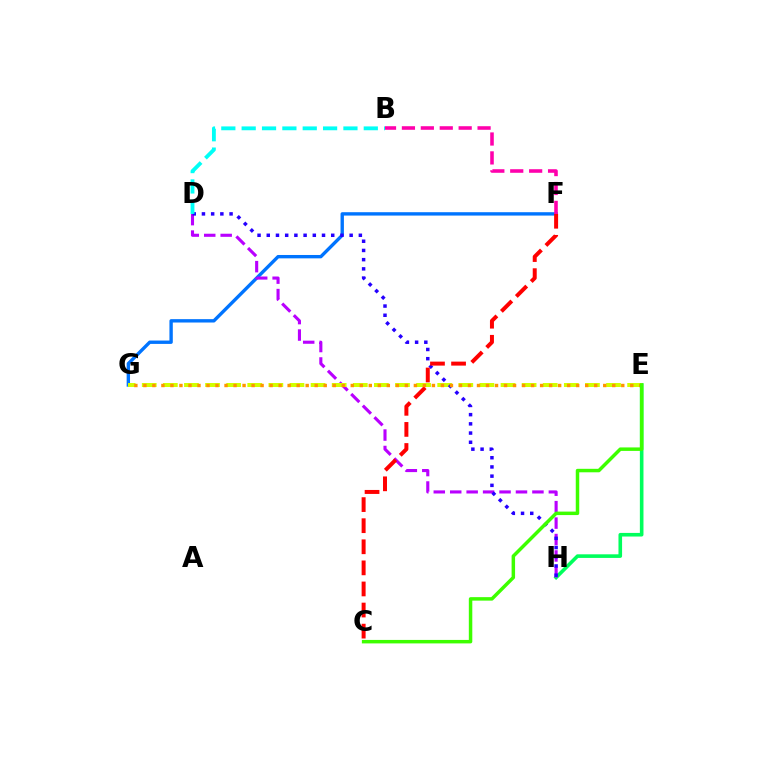{('F', 'G'): [{'color': '#0074ff', 'line_style': 'solid', 'thickness': 2.43}], ('E', 'H'): [{'color': '#00ff5c', 'line_style': 'solid', 'thickness': 2.6}], ('D', 'H'): [{'color': '#b900ff', 'line_style': 'dashed', 'thickness': 2.23}, {'color': '#2500ff', 'line_style': 'dotted', 'thickness': 2.5}], ('E', 'G'): [{'color': '#d1ff00', 'line_style': 'dashed', 'thickness': 2.87}, {'color': '#ff9400', 'line_style': 'dotted', 'thickness': 2.45}], ('C', 'F'): [{'color': '#ff0000', 'line_style': 'dashed', 'thickness': 2.86}], ('B', 'D'): [{'color': '#00fff6', 'line_style': 'dashed', 'thickness': 2.76}], ('C', 'E'): [{'color': '#3dff00', 'line_style': 'solid', 'thickness': 2.51}], ('B', 'F'): [{'color': '#ff00ac', 'line_style': 'dashed', 'thickness': 2.57}]}